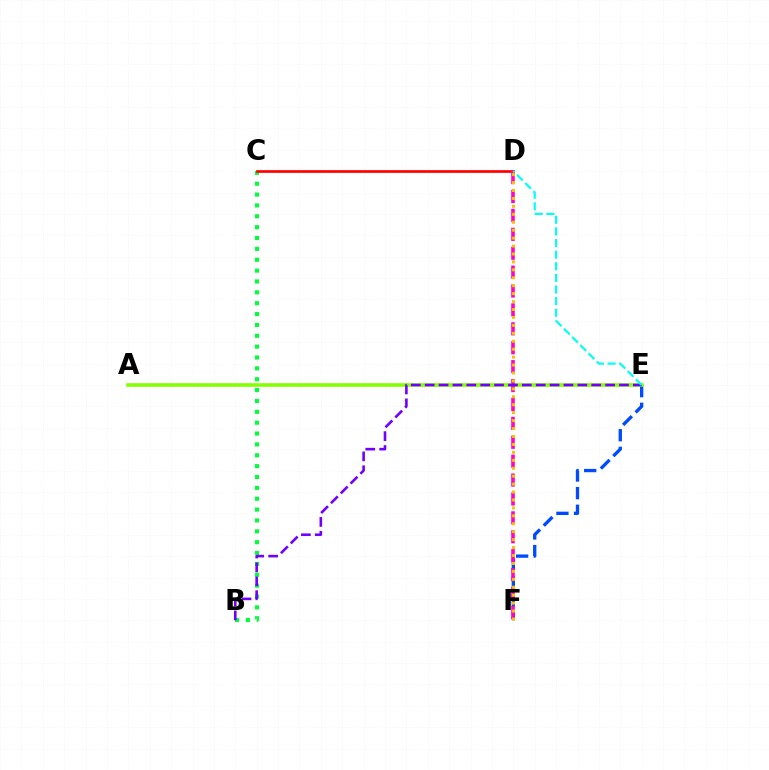{('B', 'C'): [{'color': '#00ff39', 'line_style': 'dotted', 'thickness': 2.95}], ('C', 'D'): [{'color': '#ff0000', 'line_style': 'solid', 'thickness': 1.95}], ('E', 'F'): [{'color': '#004bff', 'line_style': 'dashed', 'thickness': 2.4}], ('A', 'E'): [{'color': '#84ff00', 'line_style': 'solid', 'thickness': 2.58}], ('D', 'F'): [{'color': '#ff00cf', 'line_style': 'dashed', 'thickness': 2.57}, {'color': '#ffbd00', 'line_style': 'dotted', 'thickness': 2.16}], ('B', 'E'): [{'color': '#7200ff', 'line_style': 'dashed', 'thickness': 1.89}], ('D', 'E'): [{'color': '#00fff6', 'line_style': 'dashed', 'thickness': 1.58}]}